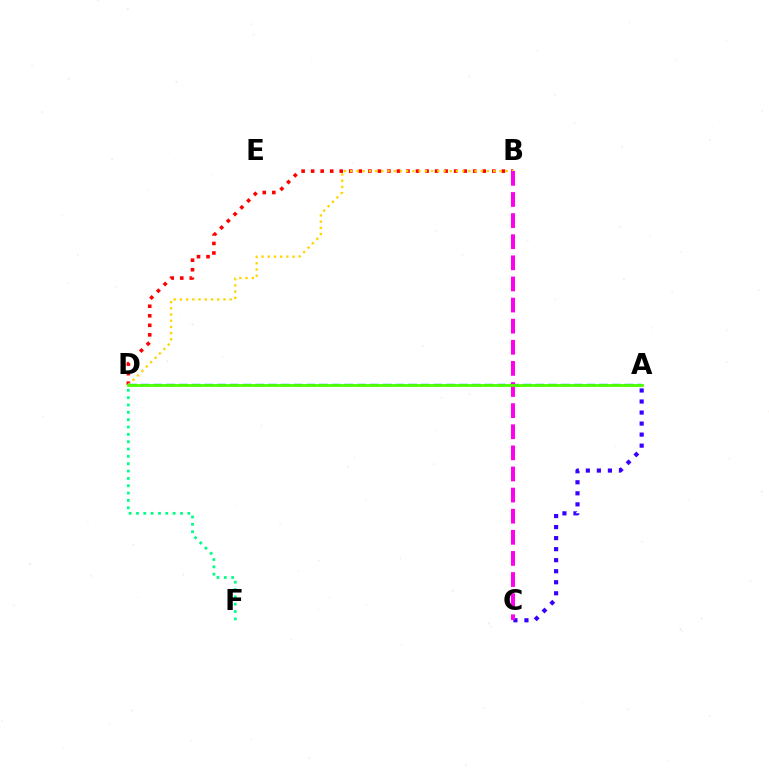{('B', 'D'): [{'color': '#ff0000', 'line_style': 'dotted', 'thickness': 2.59}, {'color': '#ffd500', 'line_style': 'dotted', 'thickness': 1.69}], ('A', 'C'): [{'color': '#3700ff', 'line_style': 'dotted', 'thickness': 3.0}], ('A', 'D'): [{'color': '#009eff', 'line_style': 'dashed', 'thickness': 1.73}, {'color': '#4fff00', 'line_style': 'solid', 'thickness': 2.02}], ('B', 'C'): [{'color': '#ff00ed', 'line_style': 'dashed', 'thickness': 2.87}], ('D', 'F'): [{'color': '#00ff86', 'line_style': 'dotted', 'thickness': 1.99}]}